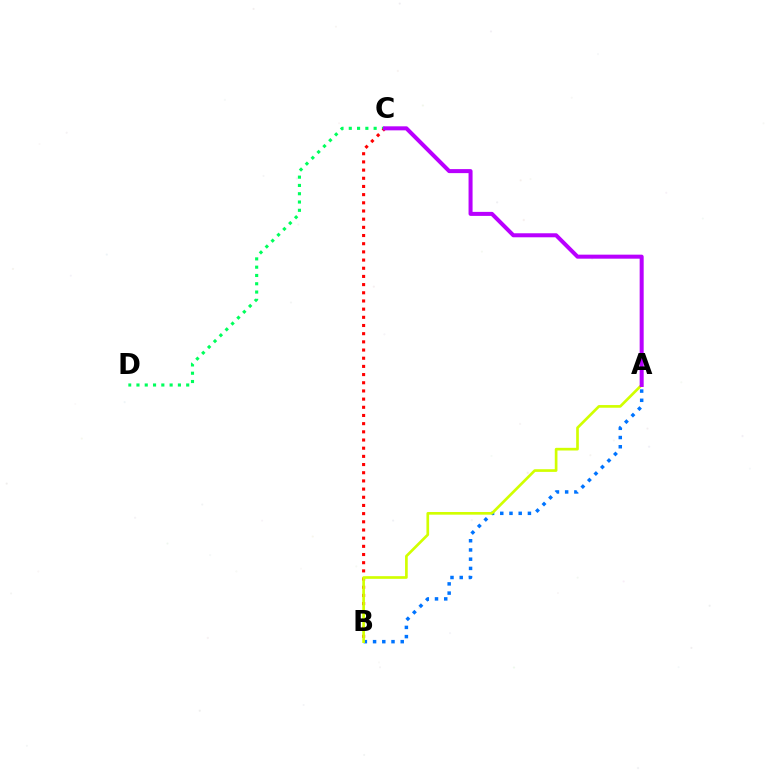{('C', 'D'): [{'color': '#00ff5c', 'line_style': 'dotted', 'thickness': 2.25}], ('B', 'C'): [{'color': '#ff0000', 'line_style': 'dotted', 'thickness': 2.22}], ('A', 'B'): [{'color': '#0074ff', 'line_style': 'dotted', 'thickness': 2.5}, {'color': '#d1ff00', 'line_style': 'solid', 'thickness': 1.92}], ('A', 'C'): [{'color': '#b900ff', 'line_style': 'solid', 'thickness': 2.89}]}